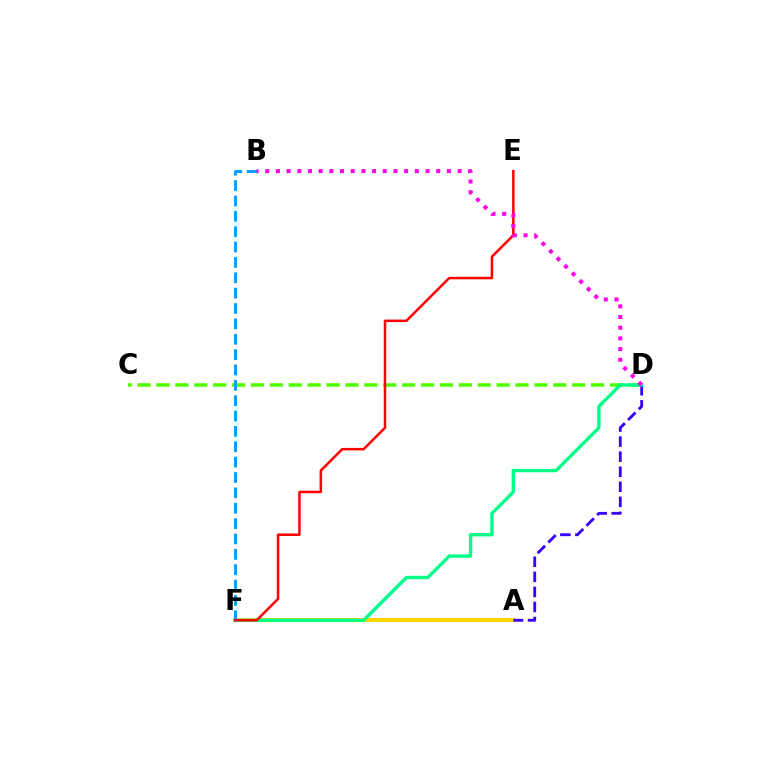{('A', 'F'): [{'color': '#ffd500', 'line_style': 'solid', 'thickness': 2.88}], ('C', 'D'): [{'color': '#4fff00', 'line_style': 'dashed', 'thickness': 2.57}], ('A', 'D'): [{'color': '#3700ff', 'line_style': 'dashed', 'thickness': 2.05}], ('D', 'F'): [{'color': '#00ff86', 'line_style': 'solid', 'thickness': 2.42}], ('B', 'F'): [{'color': '#009eff', 'line_style': 'dashed', 'thickness': 2.09}], ('E', 'F'): [{'color': '#ff0000', 'line_style': 'solid', 'thickness': 1.8}], ('B', 'D'): [{'color': '#ff00ed', 'line_style': 'dotted', 'thickness': 2.9}]}